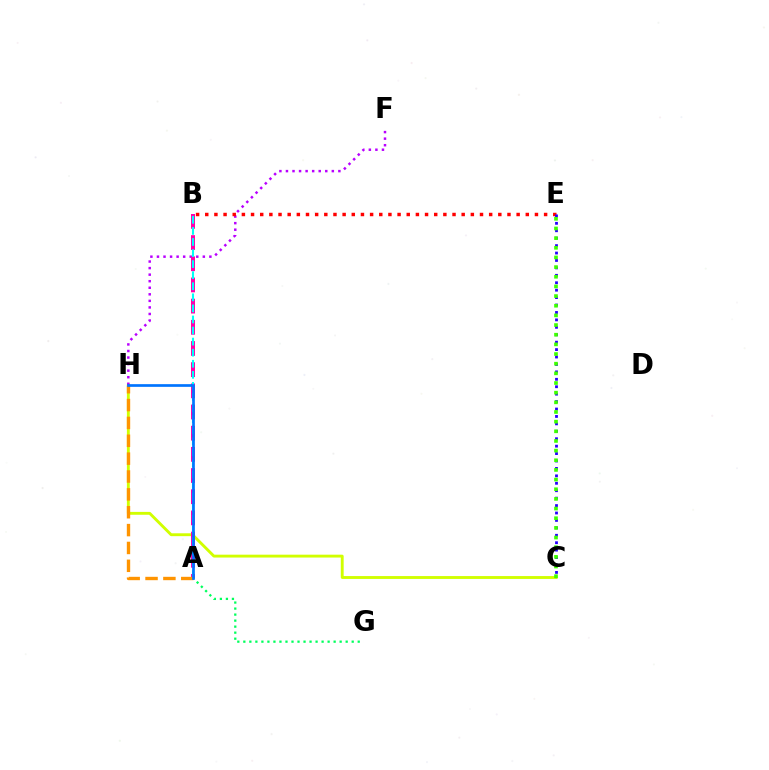{('C', 'H'): [{'color': '#d1ff00', 'line_style': 'solid', 'thickness': 2.07}], ('A', 'G'): [{'color': '#00ff5c', 'line_style': 'dotted', 'thickness': 1.64}], ('F', 'H'): [{'color': '#b900ff', 'line_style': 'dotted', 'thickness': 1.78}], ('A', 'B'): [{'color': '#ff00ac', 'line_style': 'dashed', 'thickness': 2.88}, {'color': '#00fff6', 'line_style': 'dashed', 'thickness': 1.5}], ('B', 'E'): [{'color': '#ff0000', 'line_style': 'dotted', 'thickness': 2.49}], ('A', 'H'): [{'color': '#ff9400', 'line_style': 'dashed', 'thickness': 2.43}, {'color': '#0074ff', 'line_style': 'solid', 'thickness': 1.94}], ('C', 'E'): [{'color': '#2500ff', 'line_style': 'dotted', 'thickness': 2.02}, {'color': '#3dff00', 'line_style': 'dotted', 'thickness': 2.62}]}